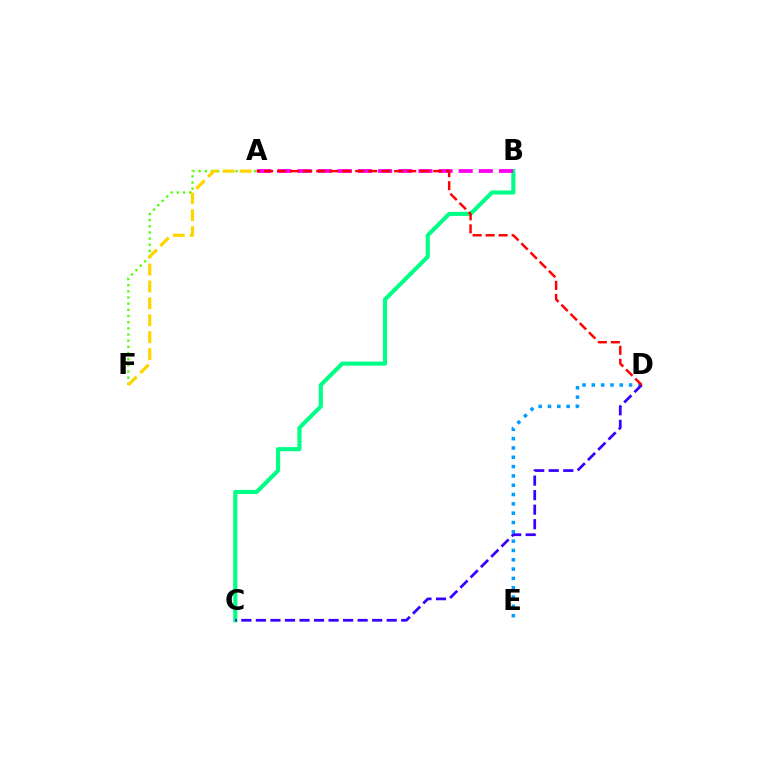{('B', 'C'): [{'color': '#00ff86', 'line_style': 'solid', 'thickness': 2.95}], ('A', 'F'): [{'color': '#4fff00', 'line_style': 'dotted', 'thickness': 1.67}, {'color': '#ffd500', 'line_style': 'dashed', 'thickness': 2.3}], ('A', 'B'): [{'color': '#ff00ed', 'line_style': 'dashed', 'thickness': 2.74}], ('D', 'E'): [{'color': '#009eff', 'line_style': 'dotted', 'thickness': 2.53}], ('C', 'D'): [{'color': '#3700ff', 'line_style': 'dashed', 'thickness': 1.97}], ('A', 'D'): [{'color': '#ff0000', 'line_style': 'dashed', 'thickness': 1.77}]}